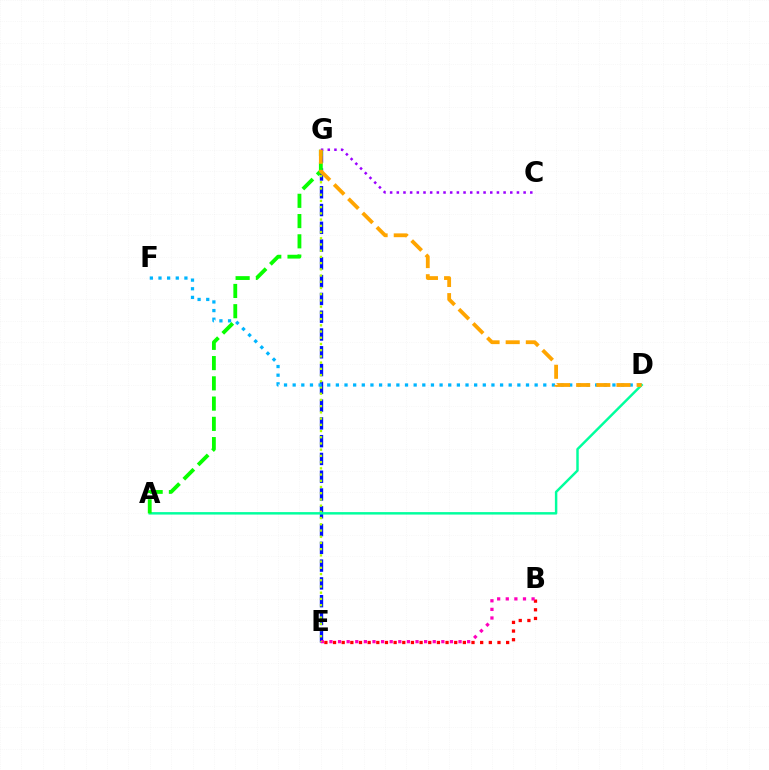{('E', 'G'): [{'color': '#0010ff', 'line_style': 'dashed', 'thickness': 2.42}, {'color': '#b3ff00', 'line_style': 'dotted', 'thickness': 1.69}], ('B', 'E'): [{'color': '#ff0000', 'line_style': 'dotted', 'thickness': 2.35}, {'color': '#ff00bd', 'line_style': 'dotted', 'thickness': 2.34}], ('D', 'F'): [{'color': '#00b5ff', 'line_style': 'dotted', 'thickness': 2.35}], ('A', 'D'): [{'color': '#00ff9d', 'line_style': 'solid', 'thickness': 1.77}], ('A', 'G'): [{'color': '#08ff00', 'line_style': 'dashed', 'thickness': 2.75}], ('C', 'G'): [{'color': '#9b00ff', 'line_style': 'dotted', 'thickness': 1.81}], ('D', 'G'): [{'color': '#ffa500', 'line_style': 'dashed', 'thickness': 2.74}]}